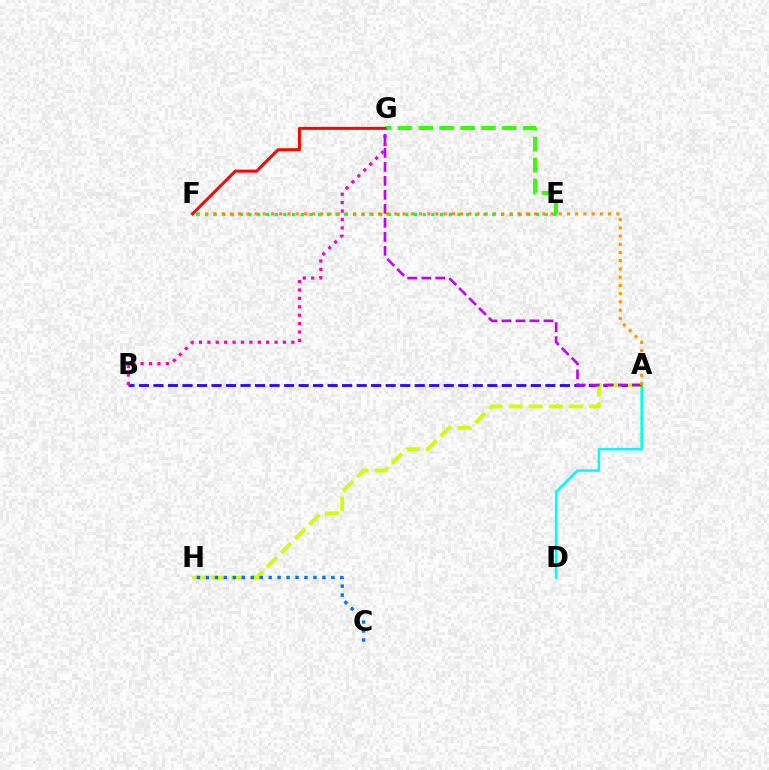{('A', 'B'): [{'color': '#2500ff', 'line_style': 'dashed', 'thickness': 1.97}], ('A', 'D'): [{'color': '#00fff6', 'line_style': 'solid', 'thickness': 1.82}], ('E', 'G'): [{'color': '#3dff00', 'line_style': 'dashed', 'thickness': 2.84}], ('A', 'H'): [{'color': '#d1ff00', 'line_style': 'dashed', 'thickness': 2.72}], ('E', 'F'): [{'color': '#00ff5c', 'line_style': 'dotted', 'thickness': 2.37}], ('F', 'G'): [{'color': '#ff0000', 'line_style': 'solid', 'thickness': 2.14}], ('B', 'G'): [{'color': '#ff00ac', 'line_style': 'dotted', 'thickness': 2.28}], ('A', 'G'): [{'color': '#b900ff', 'line_style': 'dashed', 'thickness': 1.9}], ('A', 'F'): [{'color': '#ff9400', 'line_style': 'dotted', 'thickness': 2.23}], ('C', 'H'): [{'color': '#0074ff', 'line_style': 'dotted', 'thickness': 2.44}]}